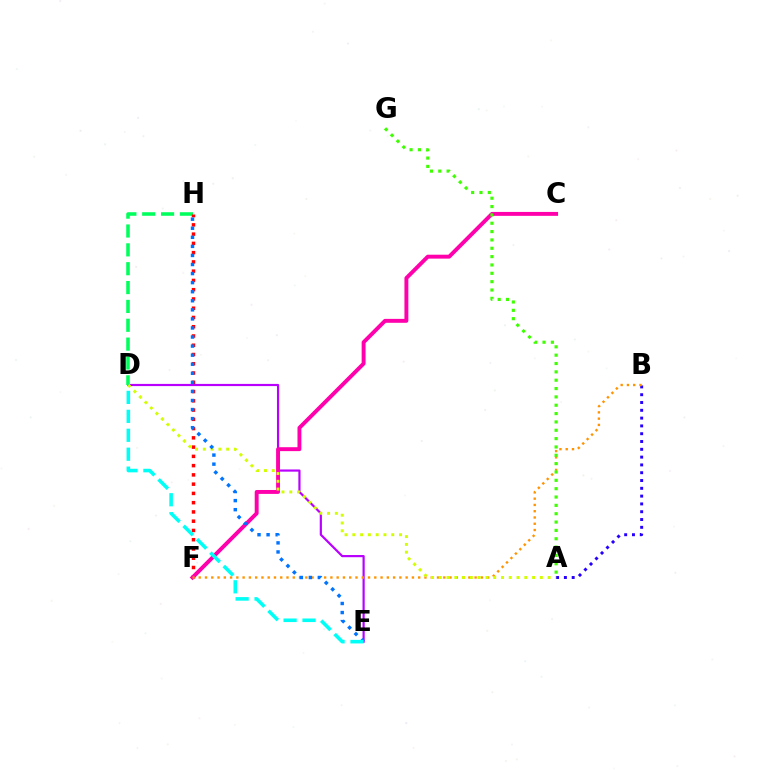{('D', 'E'): [{'color': '#b900ff', 'line_style': 'solid', 'thickness': 1.58}, {'color': '#00fff6', 'line_style': 'dashed', 'thickness': 2.57}], ('D', 'H'): [{'color': '#00ff5c', 'line_style': 'dashed', 'thickness': 2.56}], ('F', 'H'): [{'color': '#ff0000', 'line_style': 'dotted', 'thickness': 2.52}], ('A', 'B'): [{'color': '#2500ff', 'line_style': 'dotted', 'thickness': 2.12}], ('C', 'F'): [{'color': '#ff00ac', 'line_style': 'solid', 'thickness': 2.82}], ('B', 'F'): [{'color': '#ff9400', 'line_style': 'dotted', 'thickness': 1.7}], ('A', 'D'): [{'color': '#d1ff00', 'line_style': 'dotted', 'thickness': 2.11}], ('E', 'H'): [{'color': '#0074ff', 'line_style': 'dotted', 'thickness': 2.46}], ('A', 'G'): [{'color': '#3dff00', 'line_style': 'dotted', 'thickness': 2.27}]}